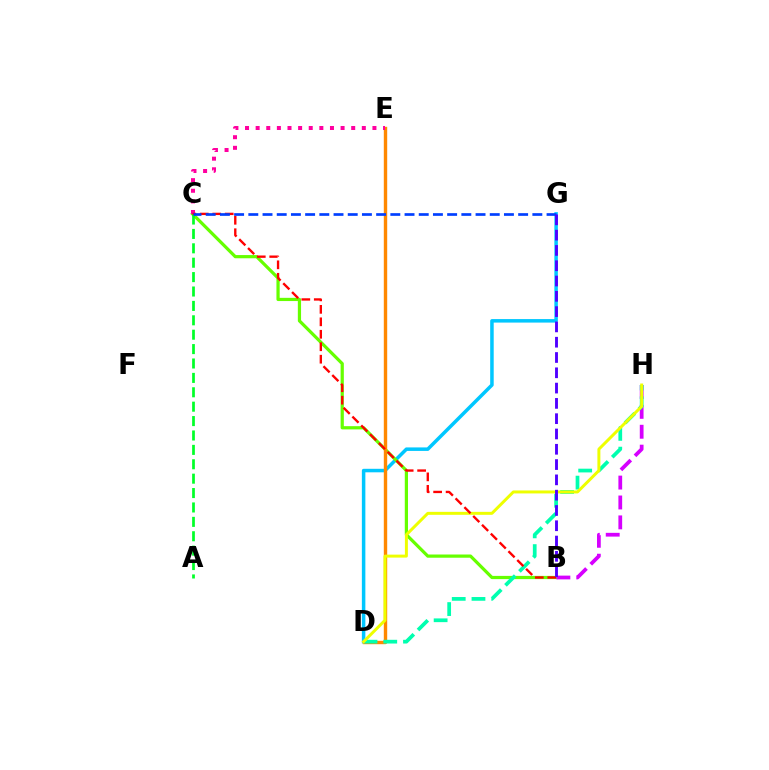{('D', 'G'): [{'color': '#00c7ff', 'line_style': 'solid', 'thickness': 2.52}], ('B', 'C'): [{'color': '#66ff00', 'line_style': 'solid', 'thickness': 2.32}, {'color': '#ff0000', 'line_style': 'dashed', 'thickness': 1.69}], ('D', 'E'): [{'color': '#ff8800', 'line_style': 'solid', 'thickness': 2.44}], ('C', 'E'): [{'color': '#ff00a0', 'line_style': 'dotted', 'thickness': 2.88}], ('A', 'C'): [{'color': '#00ff27', 'line_style': 'dashed', 'thickness': 1.96}], ('B', 'H'): [{'color': '#d600ff', 'line_style': 'dashed', 'thickness': 2.7}], ('D', 'H'): [{'color': '#00ffaf', 'line_style': 'dashed', 'thickness': 2.68}, {'color': '#eeff00', 'line_style': 'solid', 'thickness': 2.14}], ('C', 'G'): [{'color': '#003fff', 'line_style': 'dashed', 'thickness': 1.93}], ('B', 'G'): [{'color': '#4f00ff', 'line_style': 'dashed', 'thickness': 2.08}]}